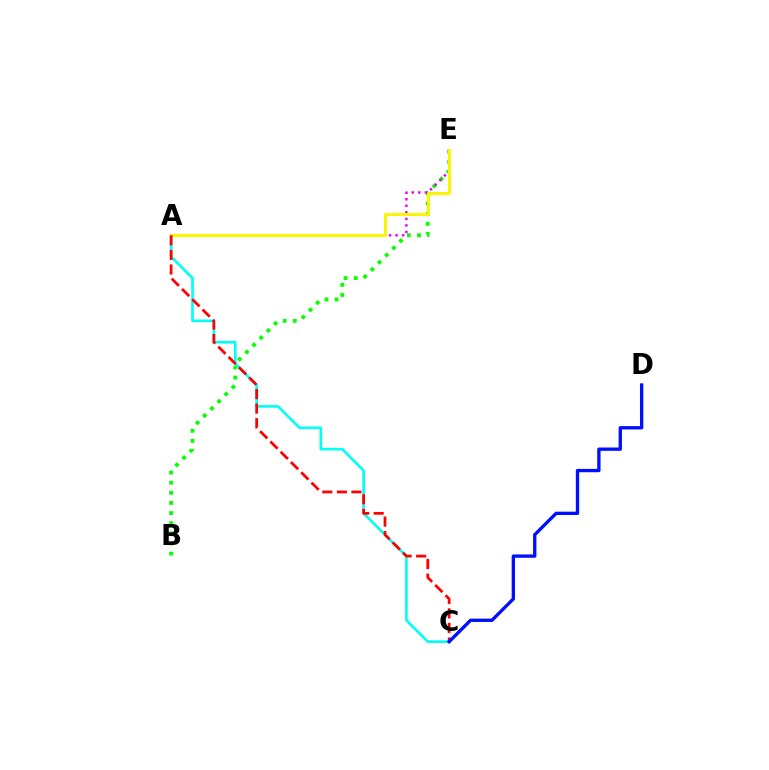{('B', 'E'): [{'color': '#08ff00', 'line_style': 'dotted', 'thickness': 2.75}], ('A', 'E'): [{'color': '#ee00ff', 'line_style': 'dotted', 'thickness': 1.78}, {'color': '#fcf500', 'line_style': 'solid', 'thickness': 2.16}], ('A', 'C'): [{'color': '#00fff6', 'line_style': 'solid', 'thickness': 1.89}, {'color': '#ff0000', 'line_style': 'dashed', 'thickness': 1.98}], ('C', 'D'): [{'color': '#0010ff', 'line_style': 'solid', 'thickness': 2.4}]}